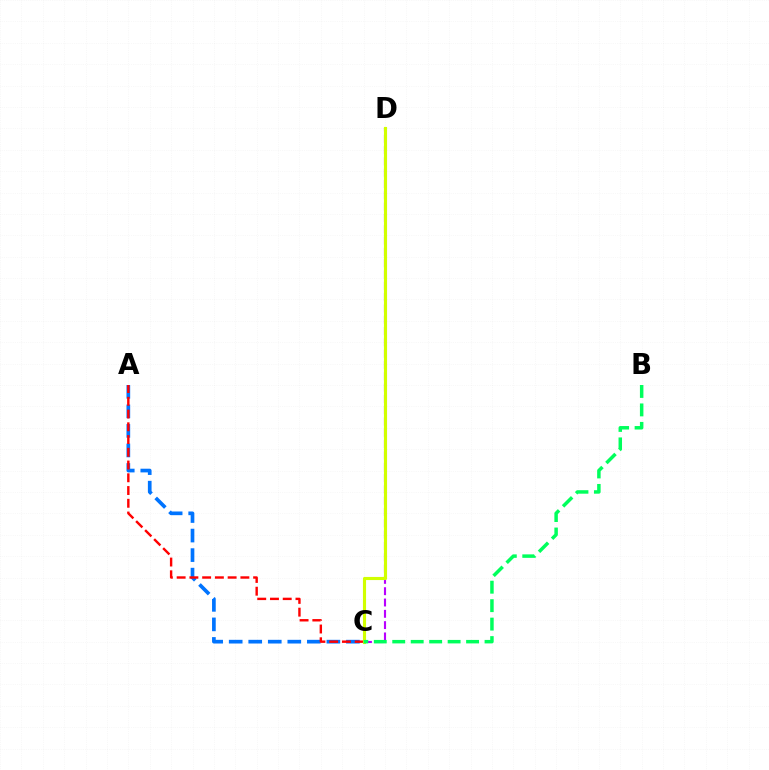{('A', 'C'): [{'color': '#0074ff', 'line_style': 'dashed', 'thickness': 2.65}, {'color': '#ff0000', 'line_style': 'dashed', 'thickness': 1.73}], ('C', 'D'): [{'color': '#b900ff', 'line_style': 'dashed', 'thickness': 1.54}, {'color': '#d1ff00', 'line_style': 'solid', 'thickness': 2.25}], ('B', 'C'): [{'color': '#00ff5c', 'line_style': 'dashed', 'thickness': 2.51}]}